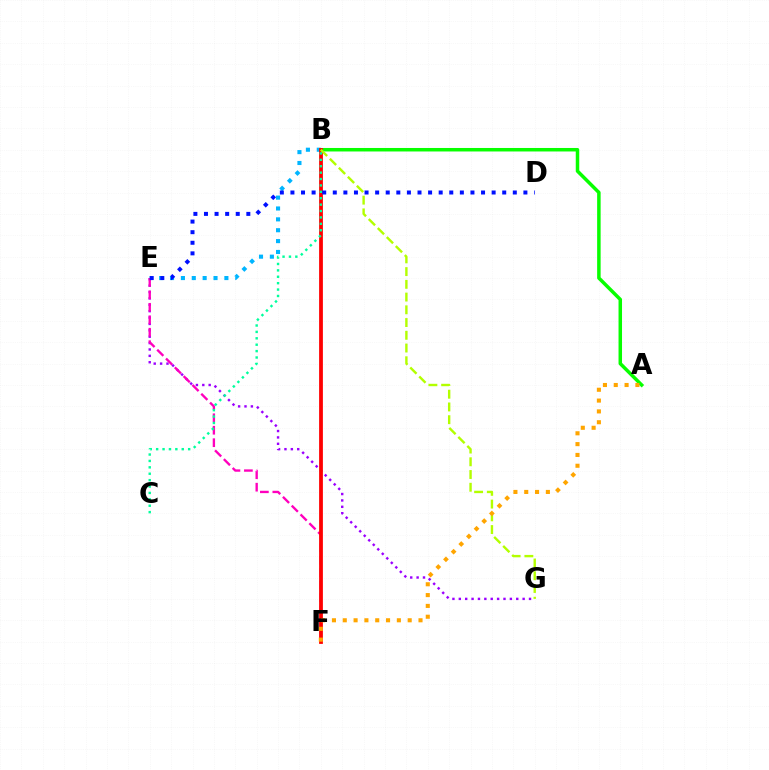{('B', 'E'): [{'color': '#00b5ff', 'line_style': 'dotted', 'thickness': 2.95}], ('E', 'G'): [{'color': '#9b00ff', 'line_style': 'dotted', 'thickness': 1.73}], ('A', 'B'): [{'color': '#08ff00', 'line_style': 'solid', 'thickness': 2.52}], ('E', 'F'): [{'color': '#ff00bd', 'line_style': 'dashed', 'thickness': 1.69}], ('B', 'F'): [{'color': '#ff0000', 'line_style': 'solid', 'thickness': 2.72}], ('B', 'G'): [{'color': '#b3ff00', 'line_style': 'dashed', 'thickness': 1.73}], ('B', 'C'): [{'color': '#00ff9d', 'line_style': 'dotted', 'thickness': 1.74}], ('A', 'F'): [{'color': '#ffa500', 'line_style': 'dotted', 'thickness': 2.94}], ('D', 'E'): [{'color': '#0010ff', 'line_style': 'dotted', 'thickness': 2.88}]}